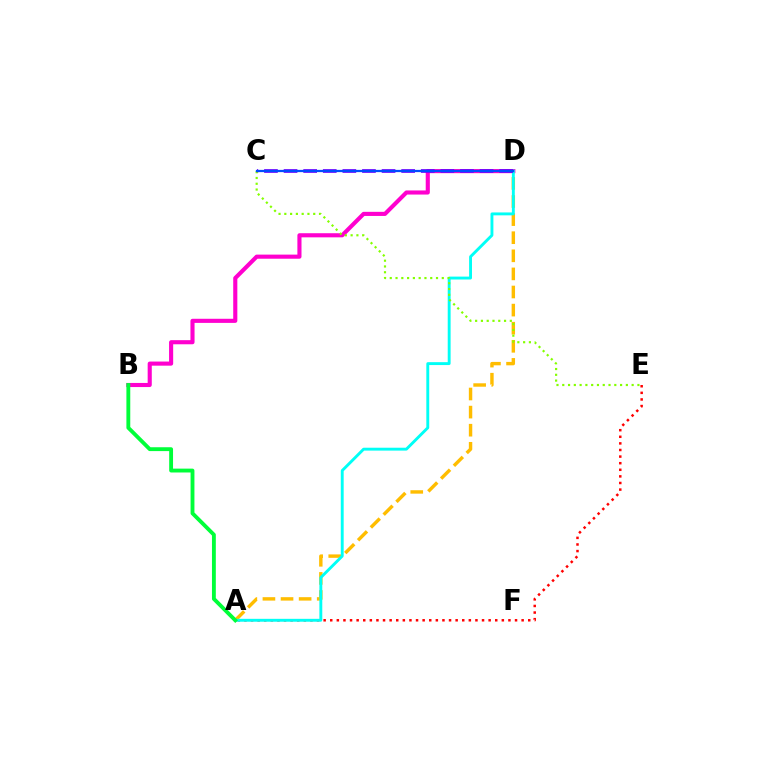{('A', 'E'): [{'color': '#ff0000', 'line_style': 'dotted', 'thickness': 1.79}], ('A', 'D'): [{'color': '#ffbd00', 'line_style': 'dashed', 'thickness': 2.46}, {'color': '#00fff6', 'line_style': 'solid', 'thickness': 2.08}], ('B', 'D'): [{'color': '#ff00cf', 'line_style': 'solid', 'thickness': 2.96}], ('C', 'D'): [{'color': '#7200ff', 'line_style': 'dashed', 'thickness': 2.66}, {'color': '#004bff', 'line_style': 'solid', 'thickness': 1.62}], ('C', 'E'): [{'color': '#84ff00', 'line_style': 'dotted', 'thickness': 1.57}], ('A', 'B'): [{'color': '#00ff39', 'line_style': 'solid', 'thickness': 2.78}]}